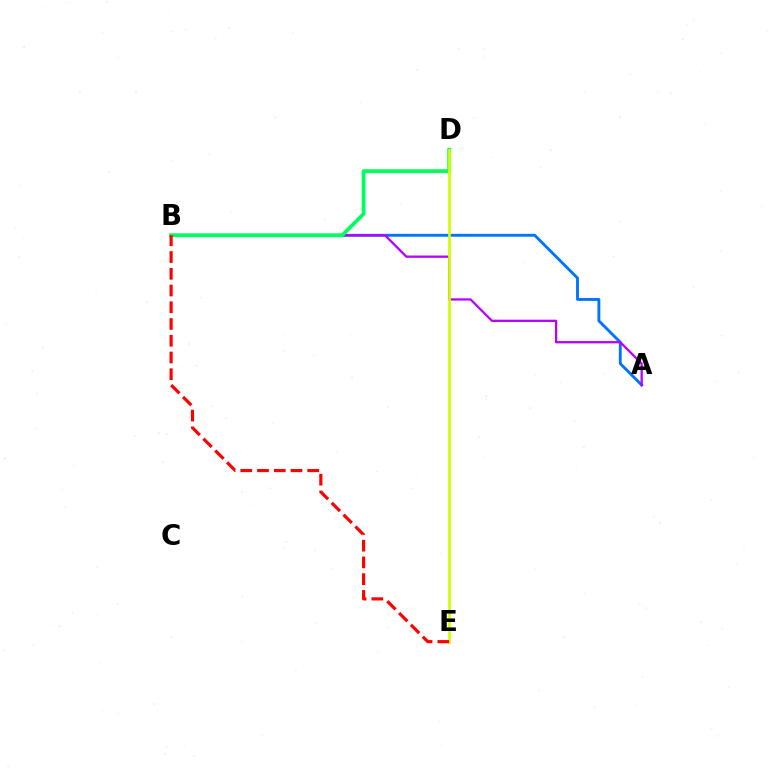{('A', 'B'): [{'color': '#0074ff', 'line_style': 'solid', 'thickness': 2.07}, {'color': '#b900ff', 'line_style': 'solid', 'thickness': 1.65}], ('B', 'D'): [{'color': '#00ff5c', 'line_style': 'solid', 'thickness': 2.71}], ('D', 'E'): [{'color': '#d1ff00', 'line_style': 'solid', 'thickness': 1.95}], ('B', 'E'): [{'color': '#ff0000', 'line_style': 'dashed', 'thickness': 2.27}]}